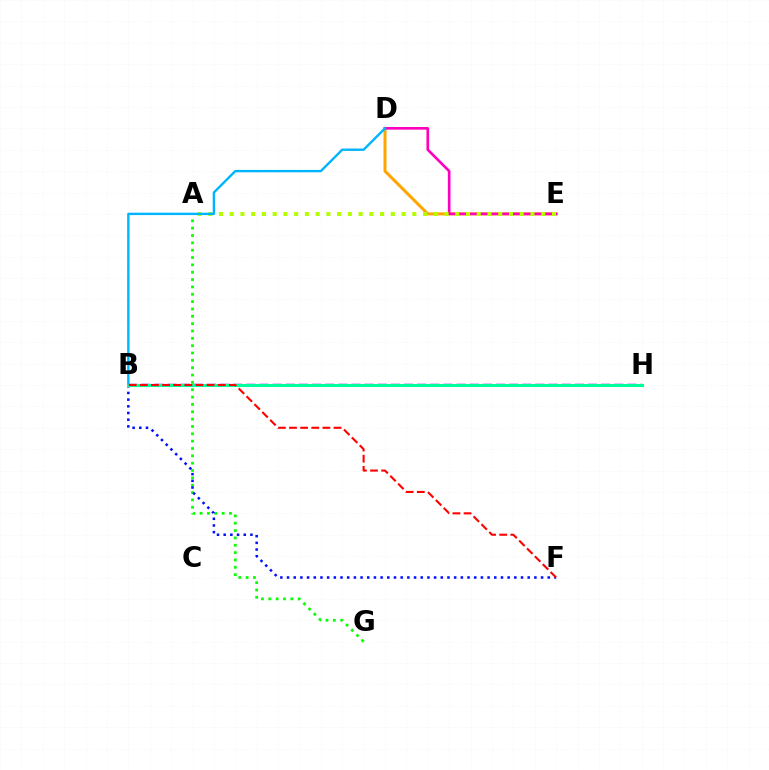{('D', 'E'): [{'color': '#ffa500', 'line_style': 'solid', 'thickness': 2.16}, {'color': '#ff00bd', 'line_style': 'solid', 'thickness': 1.91}], ('A', 'G'): [{'color': '#08ff00', 'line_style': 'dotted', 'thickness': 2.0}], ('B', 'F'): [{'color': '#0010ff', 'line_style': 'dotted', 'thickness': 1.82}, {'color': '#ff0000', 'line_style': 'dashed', 'thickness': 1.51}], ('B', 'H'): [{'color': '#9b00ff', 'line_style': 'dashed', 'thickness': 1.79}, {'color': '#00ff9d', 'line_style': 'solid', 'thickness': 2.21}], ('A', 'E'): [{'color': '#b3ff00', 'line_style': 'dotted', 'thickness': 2.92}], ('B', 'D'): [{'color': '#00b5ff', 'line_style': 'solid', 'thickness': 1.72}]}